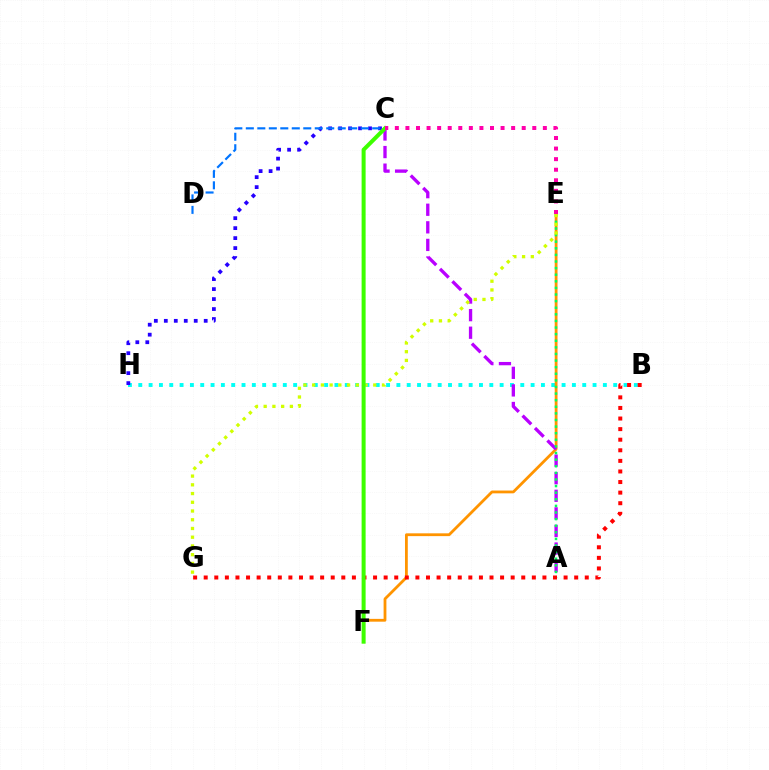{('B', 'H'): [{'color': '#00fff6', 'line_style': 'dotted', 'thickness': 2.81}], ('E', 'F'): [{'color': '#ff9400', 'line_style': 'solid', 'thickness': 2.02}], ('A', 'C'): [{'color': '#b900ff', 'line_style': 'dashed', 'thickness': 2.39}], ('C', 'H'): [{'color': '#2500ff', 'line_style': 'dotted', 'thickness': 2.71}], ('A', 'E'): [{'color': '#00ff5c', 'line_style': 'dotted', 'thickness': 1.79}], ('E', 'G'): [{'color': '#d1ff00', 'line_style': 'dotted', 'thickness': 2.37}], ('B', 'G'): [{'color': '#ff0000', 'line_style': 'dotted', 'thickness': 2.88}], ('C', 'D'): [{'color': '#0074ff', 'line_style': 'dashed', 'thickness': 1.56}], ('C', 'F'): [{'color': '#3dff00', 'line_style': 'solid', 'thickness': 2.89}], ('C', 'E'): [{'color': '#ff00ac', 'line_style': 'dotted', 'thickness': 2.87}]}